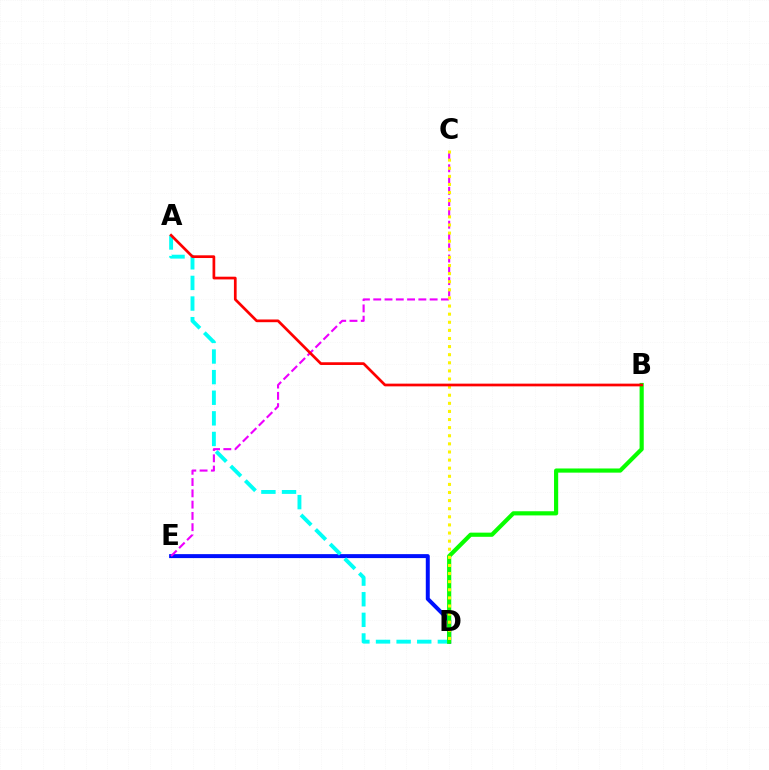{('D', 'E'): [{'color': '#0010ff', 'line_style': 'solid', 'thickness': 2.86}], ('C', 'E'): [{'color': '#ee00ff', 'line_style': 'dashed', 'thickness': 1.53}], ('A', 'D'): [{'color': '#00fff6', 'line_style': 'dashed', 'thickness': 2.8}], ('B', 'D'): [{'color': '#08ff00', 'line_style': 'solid', 'thickness': 3.0}], ('C', 'D'): [{'color': '#fcf500', 'line_style': 'dotted', 'thickness': 2.2}], ('A', 'B'): [{'color': '#ff0000', 'line_style': 'solid', 'thickness': 1.95}]}